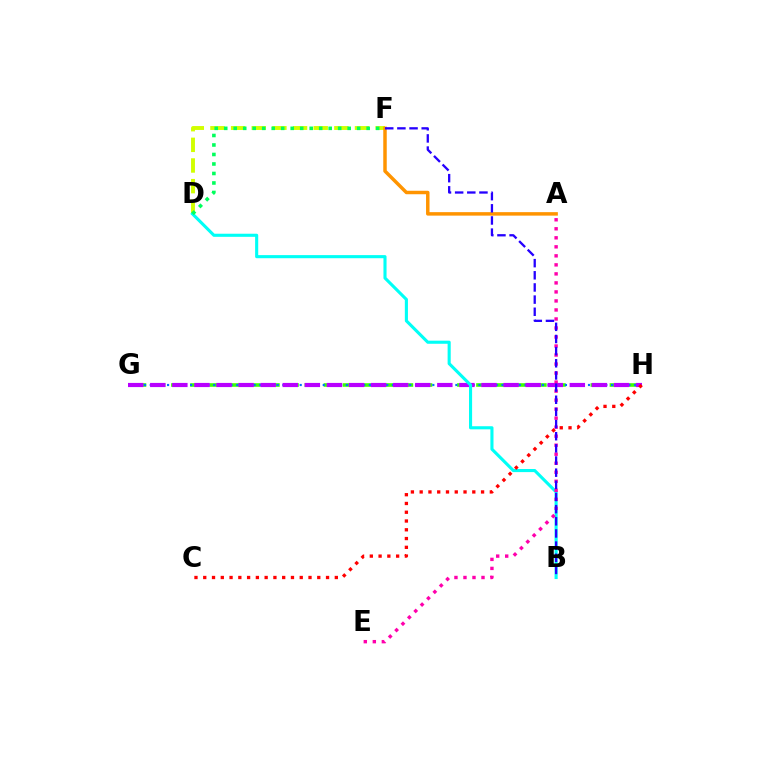{('G', 'H'): [{'color': '#3dff00', 'line_style': 'dashed', 'thickness': 2.59}, {'color': '#0074ff', 'line_style': 'dotted', 'thickness': 1.57}, {'color': '#b900ff', 'line_style': 'dashed', 'thickness': 3.0}], ('D', 'F'): [{'color': '#d1ff00', 'line_style': 'dashed', 'thickness': 2.81}, {'color': '#00ff5c', 'line_style': 'dotted', 'thickness': 2.58}], ('B', 'D'): [{'color': '#00fff6', 'line_style': 'solid', 'thickness': 2.23}], ('A', 'F'): [{'color': '#ff9400', 'line_style': 'solid', 'thickness': 2.5}], ('A', 'E'): [{'color': '#ff00ac', 'line_style': 'dotted', 'thickness': 2.45}], ('B', 'F'): [{'color': '#2500ff', 'line_style': 'dashed', 'thickness': 1.65}], ('C', 'H'): [{'color': '#ff0000', 'line_style': 'dotted', 'thickness': 2.38}]}